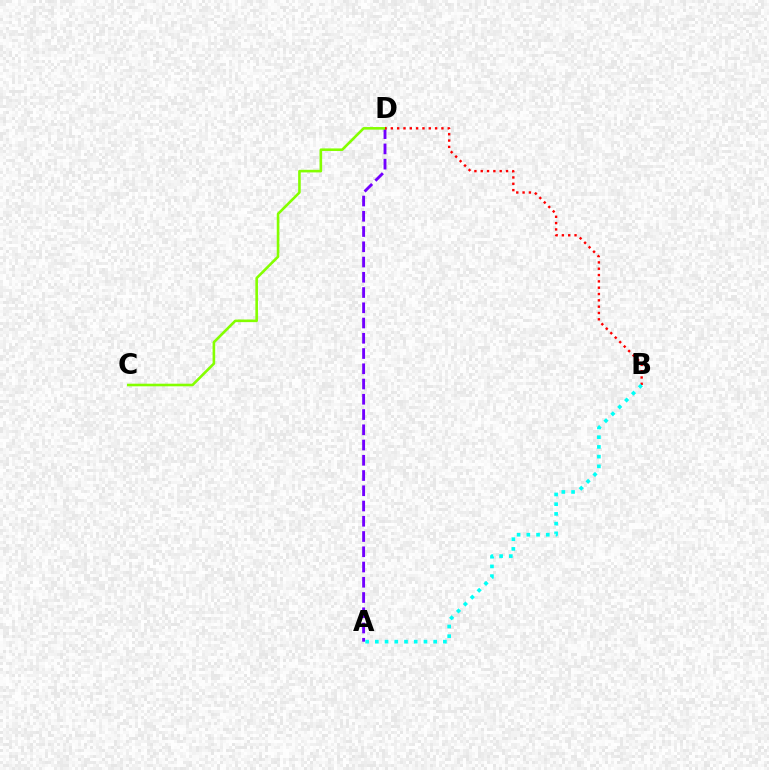{('A', 'D'): [{'color': '#7200ff', 'line_style': 'dashed', 'thickness': 2.07}], ('C', 'D'): [{'color': '#84ff00', 'line_style': 'solid', 'thickness': 1.87}], ('B', 'D'): [{'color': '#ff0000', 'line_style': 'dotted', 'thickness': 1.72}], ('A', 'B'): [{'color': '#00fff6', 'line_style': 'dotted', 'thickness': 2.64}]}